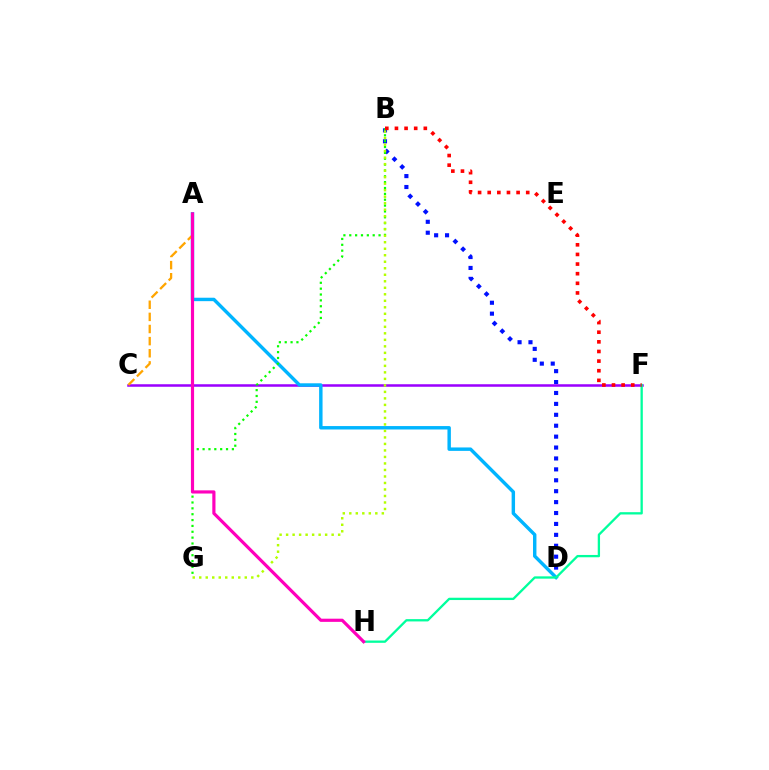{('B', 'D'): [{'color': '#0010ff', 'line_style': 'dotted', 'thickness': 2.97}], ('C', 'F'): [{'color': '#9b00ff', 'line_style': 'solid', 'thickness': 1.82}], ('A', 'D'): [{'color': '#00b5ff', 'line_style': 'solid', 'thickness': 2.47}], ('B', 'G'): [{'color': '#08ff00', 'line_style': 'dotted', 'thickness': 1.59}, {'color': '#b3ff00', 'line_style': 'dotted', 'thickness': 1.77}], ('F', 'H'): [{'color': '#00ff9d', 'line_style': 'solid', 'thickness': 1.66}], ('A', 'C'): [{'color': '#ffa500', 'line_style': 'dashed', 'thickness': 1.65}], ('A', 'H'): [{'color': '#ff00bd', 'line_style': 'solid', 'thickness': 2.28}], ('B', 'F'): [{'color': '#ff0000', 'line_style': 'dotted', 'thickness': 2.62}]}